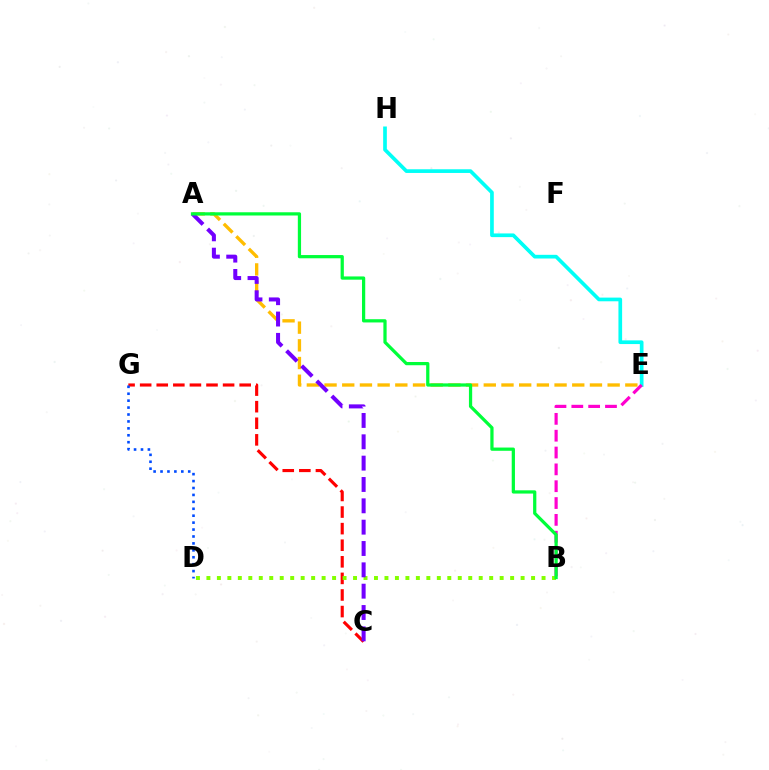{('E', 'H'): [{'color': '#00fff6', 'line_style': 'solid', 'thickness': 2.65}], ('B', 'E'): [{'color': '#ff00cf', 'line_style': 'dashed', 'thickness': 2.29}], ('A', 'E'): [{'color': '#ffbd00', 'line_style': 'dashed', 'thickness': 2.4}], ('C', 'G'): [{'color': '#ff0000', 'line_style': 'dashed', 'thickness': 2.25}], ('B', 'D'): [{'color': '#84ff00', 'line_style': 'dotted', 'thickness': 2.85}], ('A', 'C'): [{'color': '#7200ff', 'line_style': 'dashed', 'thickness': 2.9}], ('D', 'G'): [{'color': '#004bff', 'line_style': 'dotted', 'thickness': 1.88}], ('A', 'B'): [{'color': '#00ff39', 'line_style': 'solid', 'thickness': 2.33}]}